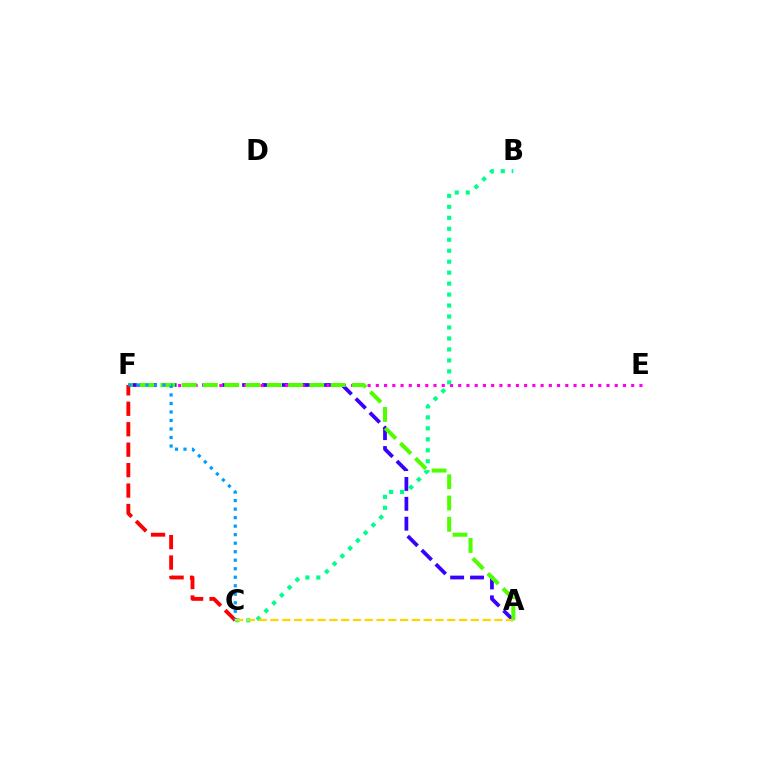{('A', 'F'): [{'color': '#3700ff', 'line_style': 'dashed', 'thickness': 2.7}, {'color': '#4fff00', 'line_style': 'dashed', 'thickness': 2.89}], ('E', 'F'): [{'color': '#ff00ed', 'line_style': 'dotted', 'thickness': 2.24}], ('B', 'C'): [{'color': '#00ff86', 'line_style': 'dotted', 'thickness': 2.98}], ('C', 'F'): [{'color': '#ff0000', 'line_style': 'dashed', 'thickness': 2.78}, {'color': '#009eff', 'line_style': 'dotted', 'thickness': 2.31}], ('A', 'C'): [{'color': '#ffd500', 'line_style': 'dashed', 'thickness': 1.6}]}